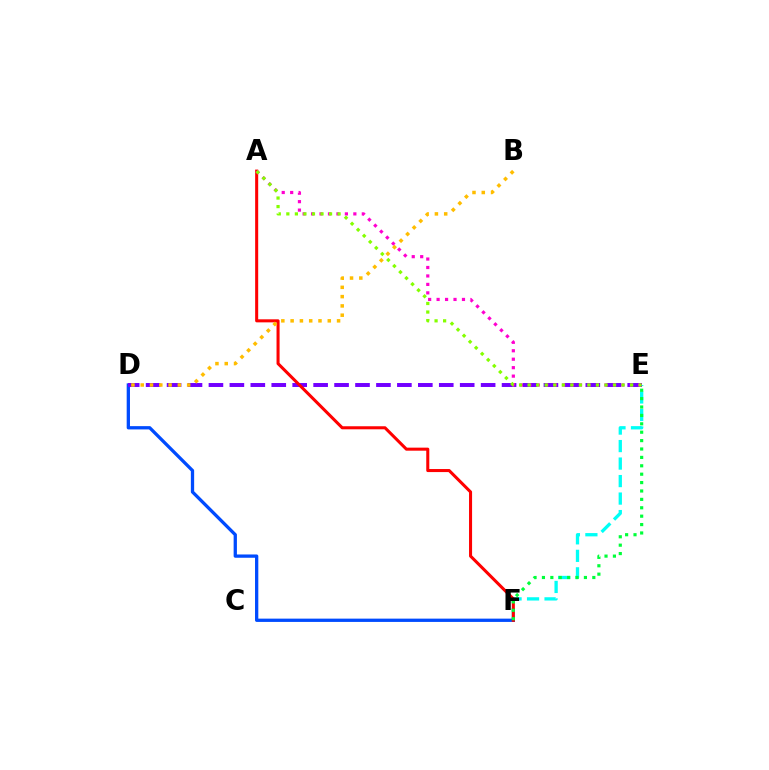{('E', 'F'): [{'color': '#00fff6', 'line_style': 'dashed', 'thickness': 2.38}, {'color': '#00ff39', 'line_style': 'dotted', 'thickness': 2.28}], ('D', 'F'): [{'color': '#004bff', 'line_style': 'solid', 'thickness': 2.37}], ('D', 'E'): [{'color': '#7200ff', 'line_style': 'dashed', 'thickness': 2.84}], ('A', 'F'): [{'color': '#ff0000', 'line_style': 'solid', 'thickness': 2.19}], ('A', 'E'): [{'color': '#ff00cf', 'line_style': 'dotted', 'thickness': 2.3}, {'color': '#84ff00', 'line_style': 'dotted', 'thickness': 2.32}], ('B', 'D'): [{'color': '#ffbd00', 'line_style': 'dotted', 'thickness': 2.52}]}